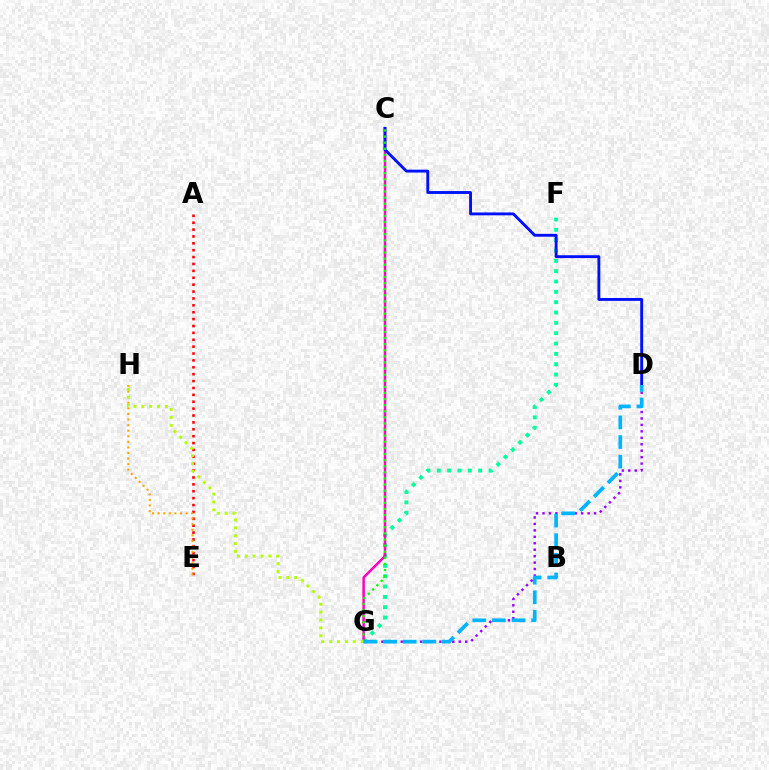{('A', 'E'): [{'color': '#ff0000', 'line_style': 'dotted', 'thickness': 1.87}], ('F', 'G'): [{'color': '#00ff9d', 'line_style': 'dotted', 'thickness': 2.81}], ('D', 'G'): [{'color': '#9b00ff', 'line_style': 'dotted', 'thickness': 1.75}, {'color': '#00b5ff', 'line_style': 'dashed', 'thickness': 2.66}], ('E', 'H'): [{'color': '#ffa500', 'line_style': 'dotted', 'thickness': 1.52}], ('C', 'G'): [{'color': '#ff00bd', 'line_style': 'solid', 'thickness': 1.8}, {'color': '#08ff00', 'line_style': 'dotted', 'thickness': 1.66}], ('C', 'D'): [{'color': '#0010ff', 'line_style': 'solid', 'thickness': 2.08}], ('G', 'H'): [{'color': '#b3ff00', 'line_style': 'dotted', 'thickness': 2.14}]}